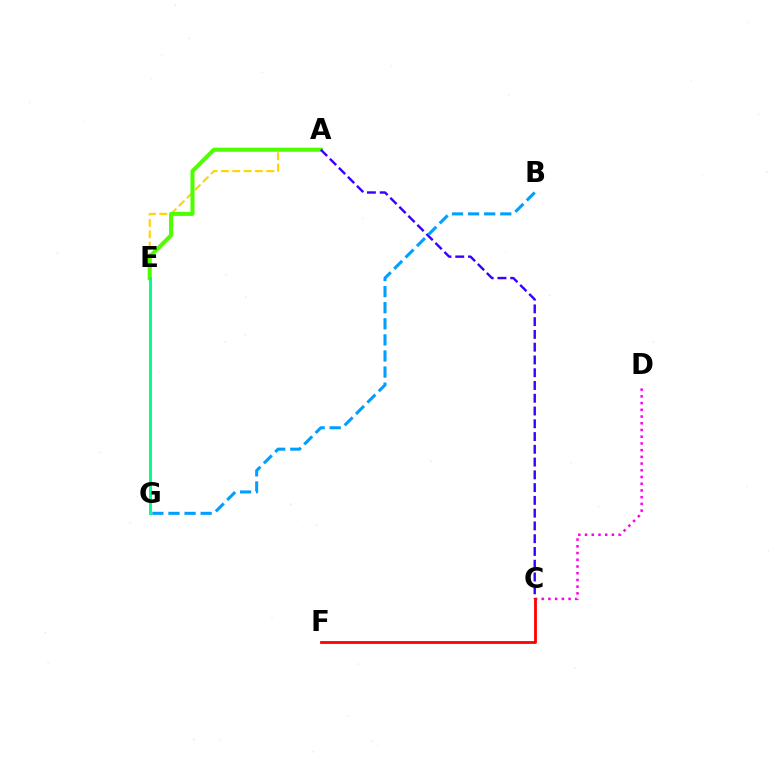{('A', 'E'): [{'color': '#ffd500', 'line_style': 'dashed', 'thickness': 1.54}, {'color': '#4fff00', 'line_style': 'solid', 'thickness': 2.93}], ('C', 'D'): [{'color': '#ff00ed', 'line_style': 'dotted', 'thickness': 1.83}], ('A', 'C'): [{'color': '#3700ff', 'line_style': 'dashed', 'thickness': 1.73}], ('B', 'G'): [{'color': '#009eff', 'line_style': 'dashed', 'thickness': 2.19}], ('C', 'F'): [{'color': '#ff0000', 'line_style': 'solid', 'thickness': 2.02}], ('E', 'G'): [{'color': '#00ff86', 'line_style': 'solid', 'thickness': 2.13}]}